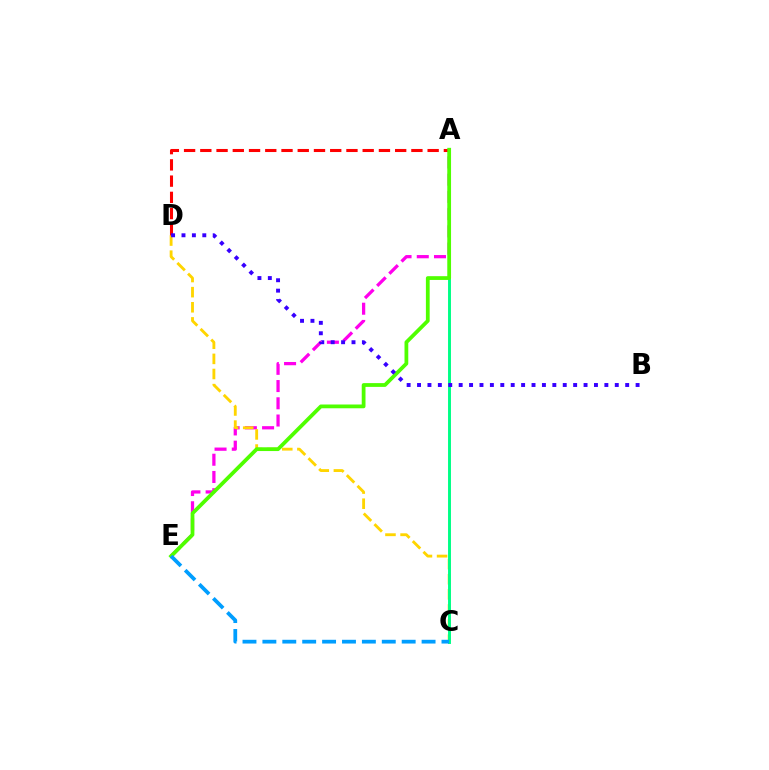{('A', 'E'): [{'color': '#ff00ed', 'line_style': 'dashed', 'thickness': 2.34}, {'color': '#4fff00', 'line_style': 'solid', 'thickness': 2.71}], ('C', 'D'): [{'color': '#ffd500', 'line_style': 'dashed', 'thickness': 2.05}], ('A', 'C'): [{'color': '#00ff86', 'line_style': 'solid', 'thickness': 2.12}], ('A', 'D'): [{'color': '#ff0000', 'line_style': 'dashed', 'thickness': 2.21}], ('B', 'D'): [{'color': '#3700ff', 'line_style': 'dotted', 'thickness': 2.83}], ('C', 'E'): [{'color': '#009eff', 'line_style': 'dashed', 'thickness': 2.7}]}